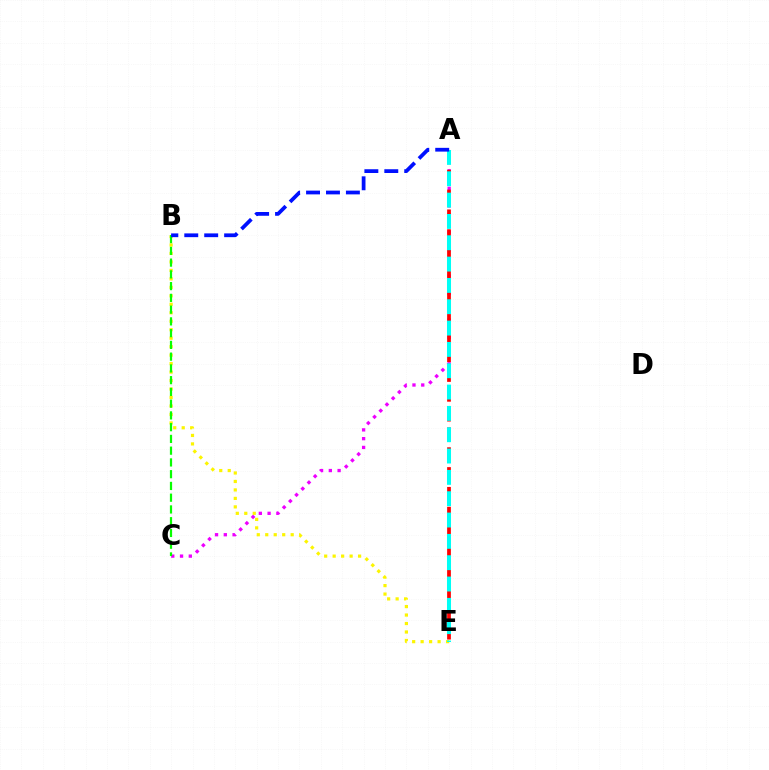{('A', 'C'): [{'color': '#ee00ff', 'line_style': 'dotted', 'thickness': 2.38}], ('B', 'E'): [{'color': '#fcf500', 'line_style': 'dotted', 'thickness': 2.3}], ('B', 'C'): [{'color': '#08ff00', 'line_style': 'dashed', 'thickness': 1.6}], ('A', 'E'): [{'color': '#ff0000', 'line_style': 'dashed', 'thickness': 2.69}, {'color': '#00fff6', 'line_style': 'dashed', 'thickness': 2.9}], ('A', 'B'): [{'color': '#0010ff', 'line_style': 'dashed', 'thickness': 2.71}]}